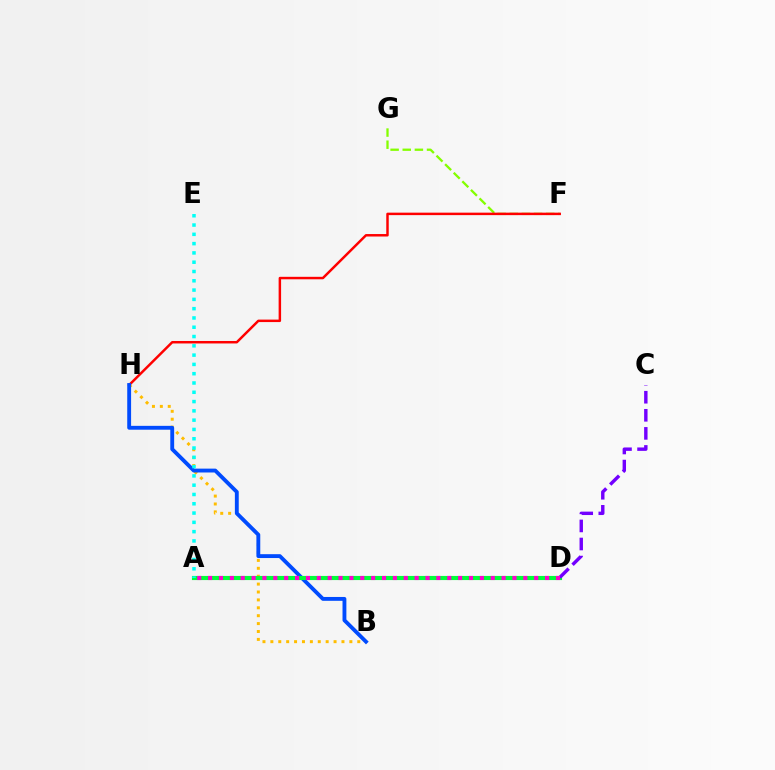{('F', 'G'): [{'color': '#84ff00', 'line_style': 'dashed', 'thickness': 1.65}], ('F', 'H'): [{'color': '#ff0000', 'line_style': 'solid', 'thickness': 1.78}], ('B', 'H'): [{'color': '#ffbd00', 'line_style': 'dotted', 'thickness': 2.15}, {'color': '#004bff', 'line_style': 'solid', 'thickness': 2.78}], ('A', 'D'): [{'color': '#00ff39', 'line_style': 'solid', 'thickness': 2.98}, {'color': '#ff00cf', 'line_style': 'dotted', 'thickness': 2.95}], ('C', 'D'): [{'color': '#7200ff', 'line_style': 'dashed', 'thickness': 2.46}], ('A', 'E'): [{'color': '#00fff6', 'line_style': 'dotted', 'thickness': 2.52}]}